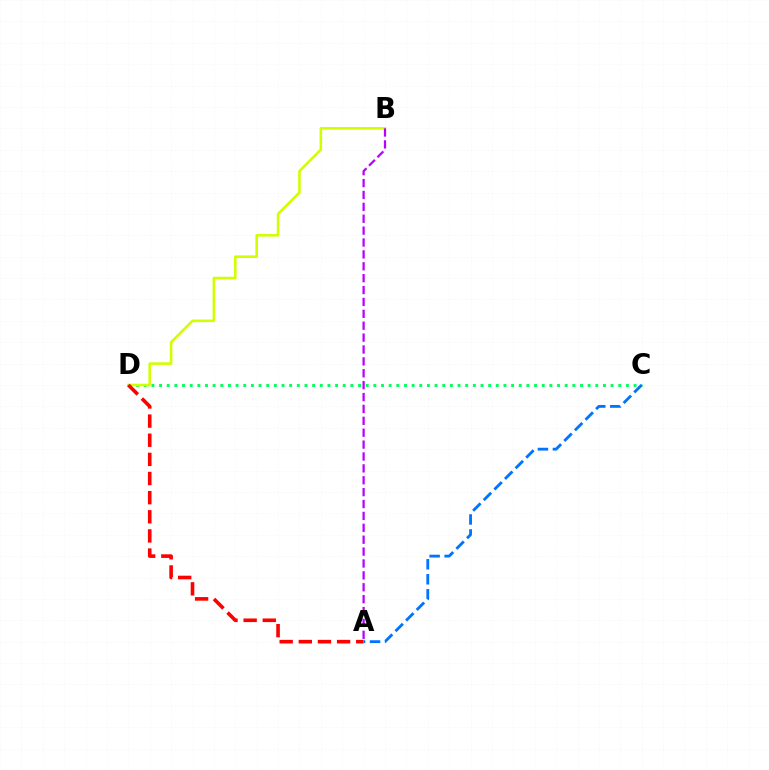{('C', 'D'): [{'color': '#00ff5c', 'line_style': 'dotted', 'thickness': 2.08}], ('B', 'D'): [{'color': '#d1ff00', 'line_style': 'solid', 'thickness': 1.87}], ('A', 'B'): [{'color': '#b900ff', 'line_style': 'dashed', 'thickness': 1.61}], ('A', 'D'): [{'color': '#ff0000', 'line_style': 'dashed', 'thickness': 2.6}], ('A', 'C'): [{'color': '#0074ff', 'line_style': 'dashed', 'thickness': 2.04}]}